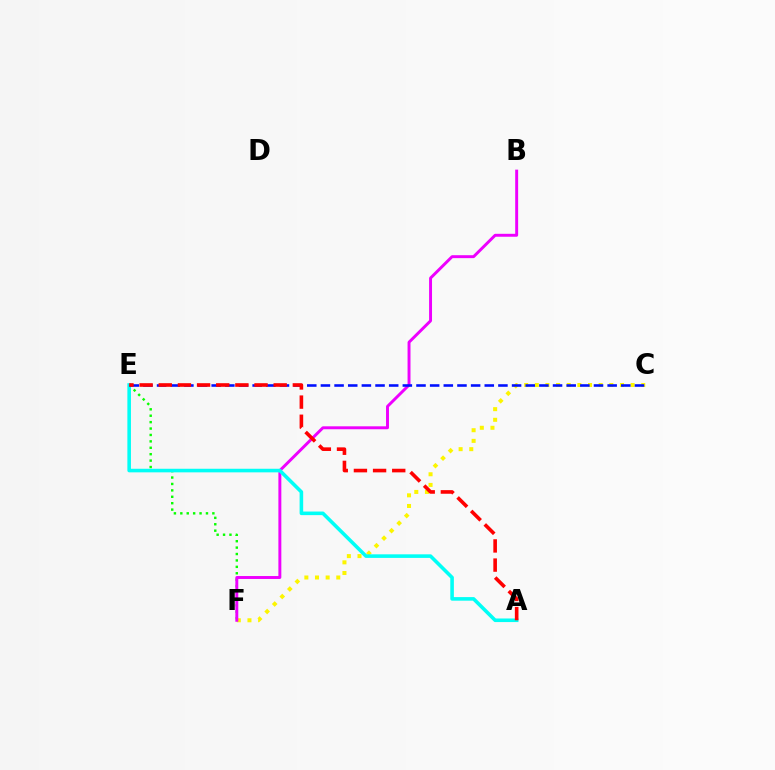{('E', 'F'): [{'color': '#08ff00', 'line_style': 'dotted', 'thickness': 1.74}], ('C', 'F'): [{'color': '#fcf500', 'line_style': 'dotted', 'thickness': 2.89}], ('B', 'F'): [{'color': '#ee00ff', 'line_style': 'solid', 'thickness': 2.12}], ('A', 'E'): [{'color': '#00fff6', 'line_style': 'solid', 'thickness': 2.58}, {'color': '#ff0000', 'line_style': 'dashed', 'thickness': 2.6}], ('C', 'E'): [{'color': '#0010ff', 'line_style': 'dashed', 'thickness': 1.85}]}